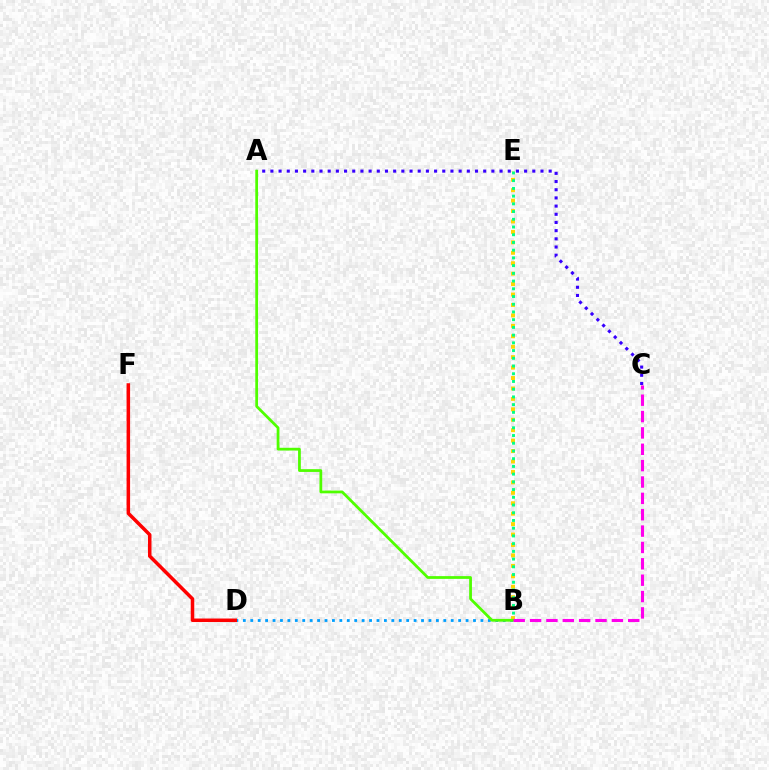{('B', 'E'): [{'color': '#ffd500', 'line_style': 'dotted', 'thickness': 2.84}, {'color': '#00ff86', 'line_style': 'dotted', 'thickness': 2.1}], ('B', 'D'): [{'color': '#009eff', 'line_style': 'dotted', 'thickness': 2.02}], ('D', 'F'): [{'color': '#ff0000', 'line_style': 'solid', 'thickness': 2.53}], ('A', 'C'): [{'color': '#3700ff', 'line_style': 'dotted', 'thickness': 2.22}], ('A', 'B'): [{'color': '#4fff00', 'line_style': 'solid', 'thickness': 1.99}], ('B', 'C'): [{'color': '#ff00ed', 'line_style': 'dashed', 'thickness': 2.22}]}